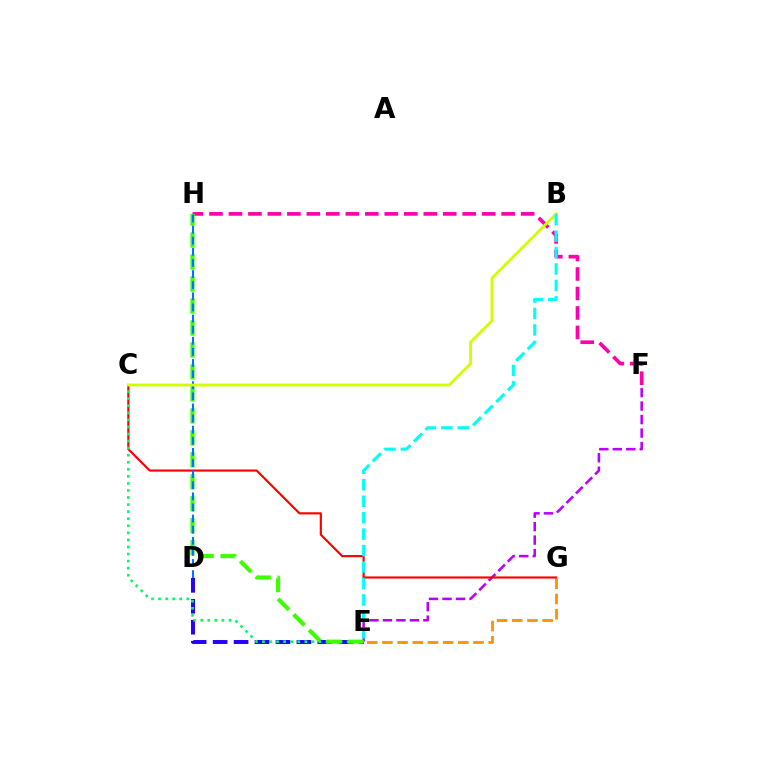{('D', 'E'): [{'color': '#2500ff', 'line_style': 'dashed', 'thickness': 2.85}], ('E', 'G'): [{'color': '#ff9400', 'line_style': 'dashed', 'thickness': 2.06}], ('E', 'F'): [{'color': '#b900ff', 'line_style': 'dashed', 'thickness': 1.83}], ('C', 'G'): [{'color': '#ff0000', 'line_style': 'solid', 'thickness': 1.56}], ('F', 'H'): [{'color': '#ff00ac', 'line_style': 'dashed', 'thickness': 2.65}], ('C', 'E'): [{'color': '#00ff5c', 'line_style': 'dotted', 'thickness': 1.92}], ('E', 'H'): [{'color': '#3dff00', 'line_style': 'dashed', 'thickness': 2.99}], ('D', 'H'): [{'color': '#0074ff', 'line_style': 'dashed', 'thickness': 1.51}], ('B', 'C'): [{'color': '#d1ff00', 'line_style': 'solid', 'thickness': 2.03}], ('B', 'E'): [{'color': '#00fff6', 'line_style': 'dashed', 'thickness': 2.24}]}